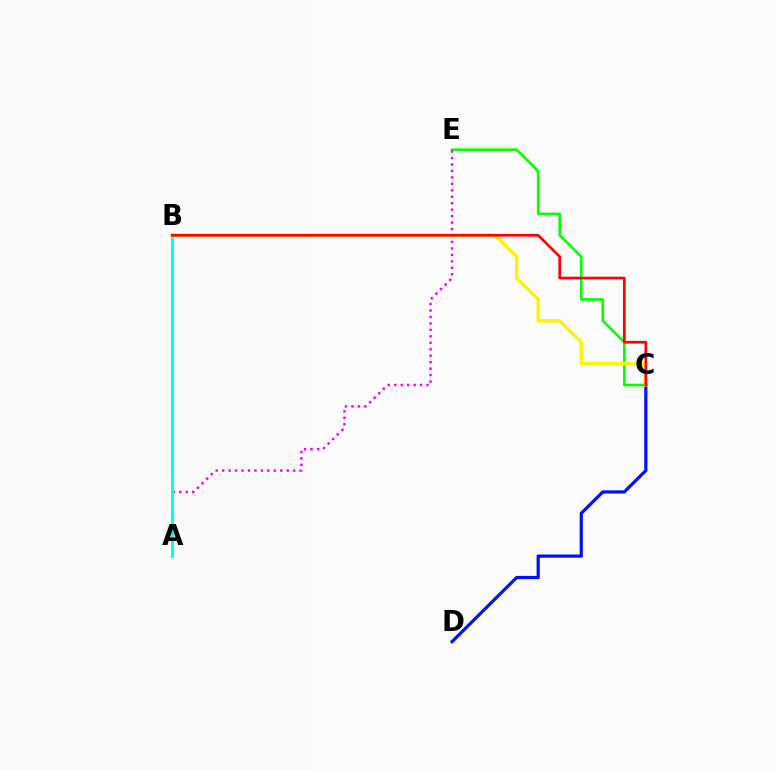{('C', 'E'): [{'color': '#08ff00', 'line_style': 'solid', 'thickness': 1.88}], ('C', 'D'): [{'color': '#0010ff', 'line_style': 'solid', 'thickness': 2.31}], ('A', 'E'): [{'color': '#ee00ff', 'line_style': 'dotted', 'thickness': 1.75}], ('A', 'B'): [{'color': '#00fff6', 'line_style': 'solid', 'thickness': 2.22}], ('B', 'C'): [{'color': '#fcf500', 'line_style': 'solid', 'thickness': 2.44}, {'color': '#ff0000', 'line_style': 'solid', 'thickness': 1.94}]}